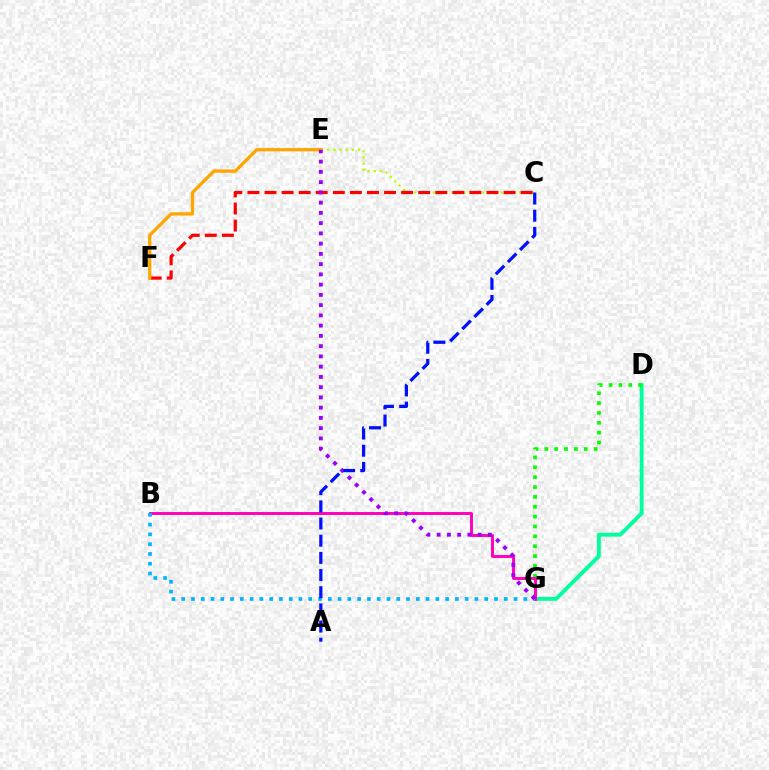{('D', 'G'): [{'color': '#00ff9d', 'line_style': 'solid', 'thickness': 2.77}, {'color': '#08ff00', 'line_style': 'dotted', 'thickness': 2.68}], ('C', 'E'): [{'color': '#b3ff00', 'line_style': 'dotted', 'thickness': 1.68}], ('B', 'G'): [{'color': '#ff00bd', 'line_style': 'solid', 'thickness': 2.1}, {'color': '#00b5ff', 'line_style': 'dotted', 'thickness': 2.66}], ('C', 'F'): [{'color': '#ff0000', 'line_style': 'dashed', 'thickness': 2.32}], ('E', 'F'): [{'color': '#ffa500', 'line_style': 'solid', 'thickness': 2.34}], ('E', 'G'): [{'color': '#9b00ff', 'line_style': 'dotted', 'thickness': 2.79}], ('A', 'C'): [{'color': '#0010ff', 'line_style': 'dashed', 'thickness': 2.33}]}